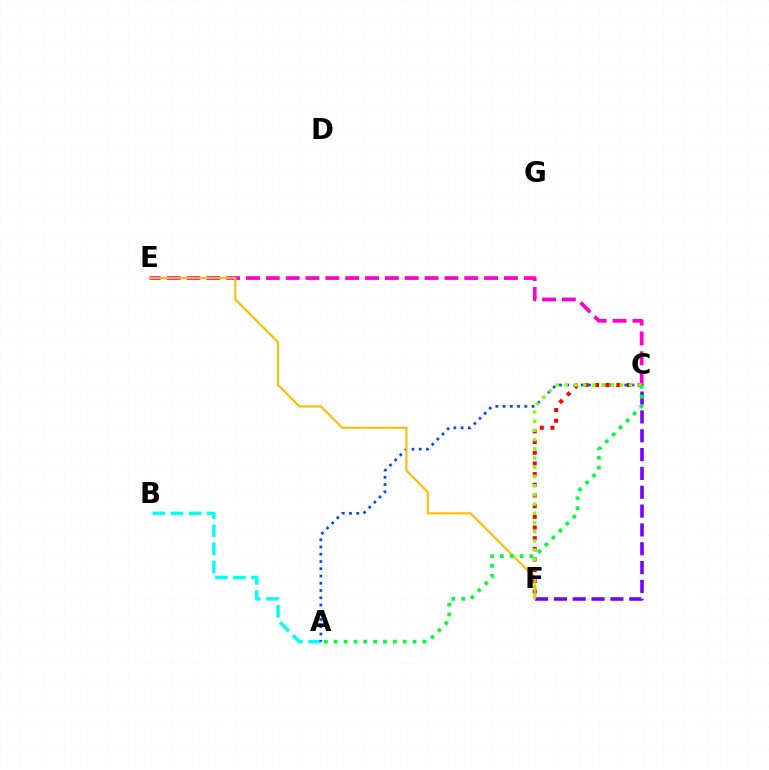{('C', 'F'): [{'color': '#7200ff', 'line_style': 'dashed', 'thickness': 2.56}, {'color': '#ff0000', 'line_style': 'dotted', 'thickness': 2.9}, {'color': '#84ff00', 'line_style': 'dotted', 'thickness': 2.5}], ('A', 'B'): [{'color': '#00fff6', 'line_style': 'dashed', 'thickness': 2.46}], ('A', 'C'): [{'color': '#004bff', 'line_style': 'dotted', 'thickness': 1.97}, {'color': '#00ff39', 'line_style': 'dotted', 'thickness': 2.68}], ('C', 'E'): [{'color': '#ff00cf', 'line_style': 'dashed', 'thickness': 2.7}], ('E', 'F'): [{'color': '#ffbd00', 'line_style': 'solid', 'thickness': 1.53}]}